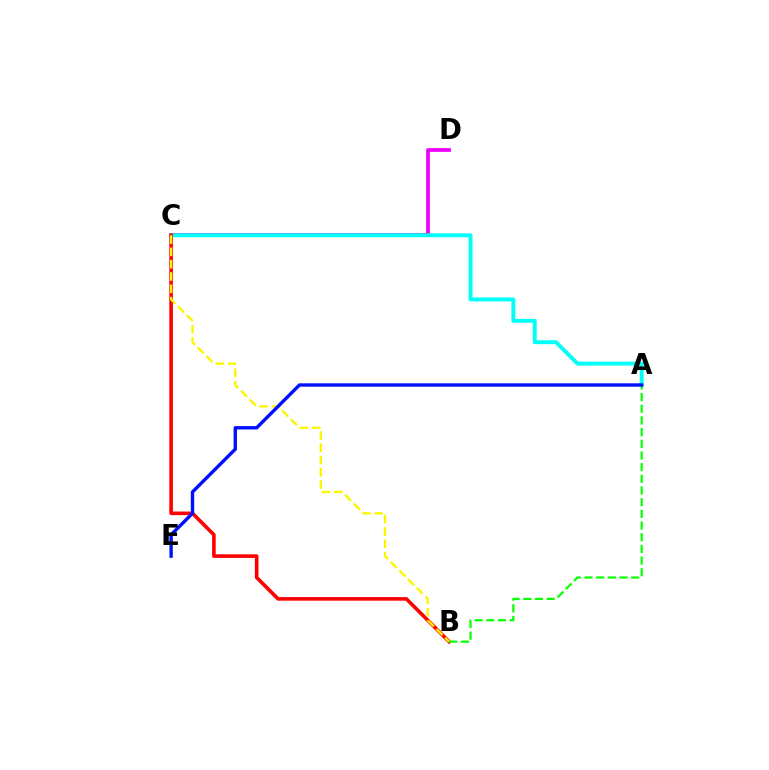{('C', 'D'): [{'color': '#ee00ff', 'line_style': 'solid', 'thickness': 2.69}], ('A', 'C'): [{'color': '#00fff6', 'line_style': 'solid', 'thickness': 2.82}], ('B', 'C'): [{'color': '#ff0000', 'line_style': 'solid', 'thickness': 2.6}, {'color': '#fcf500', 'line_style': 'dashed', 'thickness': 1.67}], ('A', 'B'): [{'color': '#08ff00', 'line_style': 'dashed', 'thickness': 1.59}], ('A', 'E'): [{'color': '#0010ff', 'line_style': 'solid', 'thickness': 2.44}]}